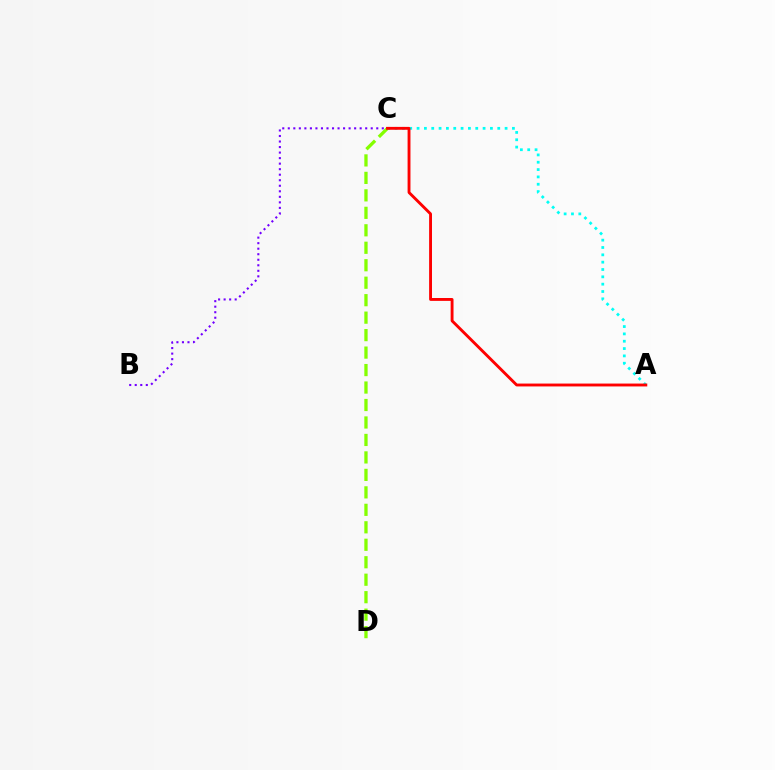{('A', 'C'): [{'color': '#00fff6', 'line_style': 'dotted', 'thickness': 1.99}, {'color': '#ff0000', 'line_style': 'solid', 'thickness': 2.07}], ('B', 'C'): [{'color': '#7200ff', 'line_style': 'dotted', 'thickness': 1.5}], ('C', 'D'): [{'color': '#84ff00', 'line_style': 'dashed', 'thickness': 2.37}]}